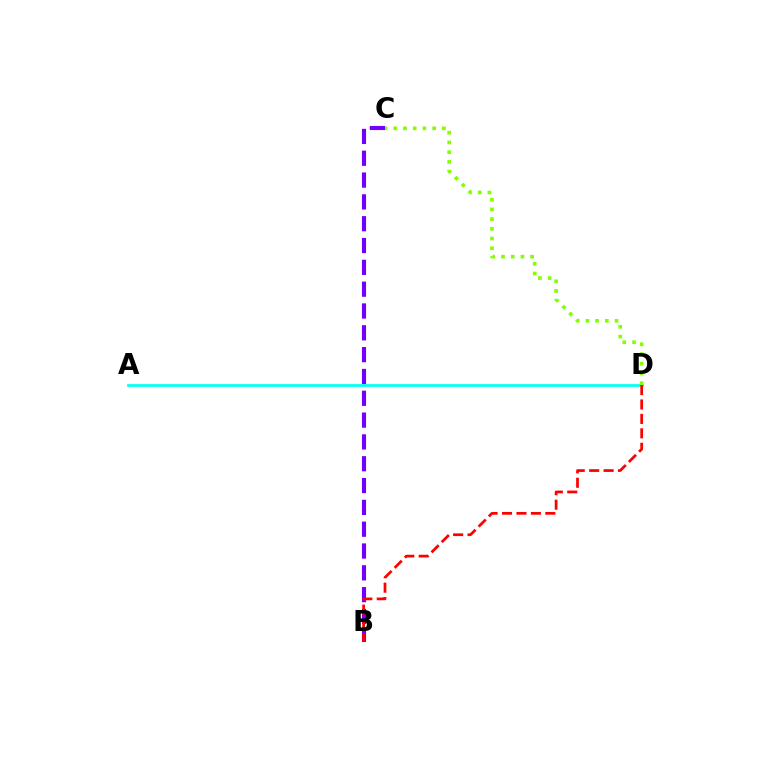{('A', 'D'): [{'color': '#00fff6', 'line_style': 'solid', 'thickness': 1.97}], ('B', 'C'): [{'color': '#7200ff', 'line_style': 'dashed', 'thickness': 2.96}], ('B', 'D'): [{'color': '#ff0000', 'line_style': 'dashed', 'thickness': 1.96}], ('C', 'D'): [{'color': '#84ff00', 'line_style': 'dotted', 'thickness': 2.64}]}